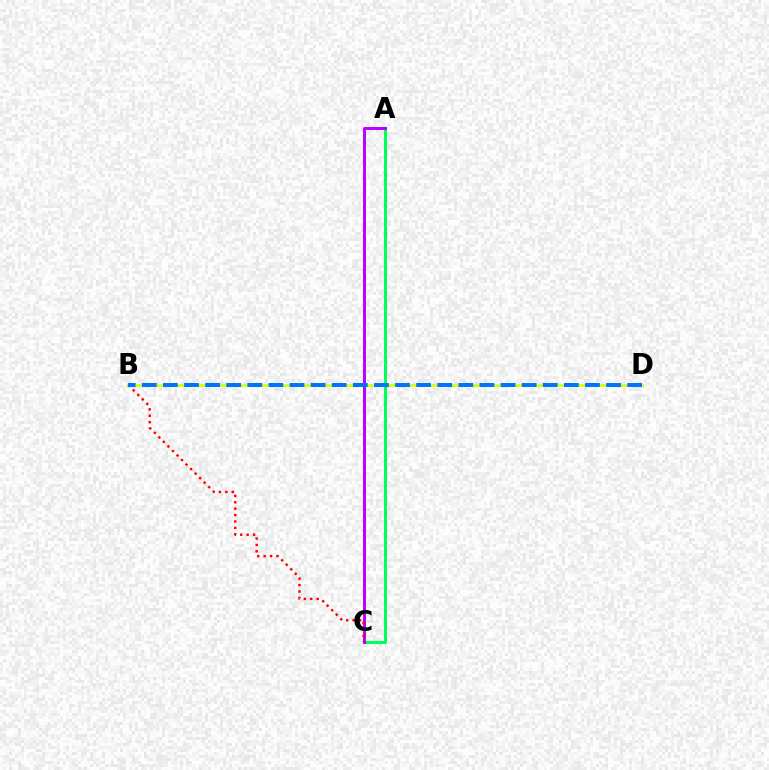{('B', 'D'): [{'color': '#d1ff00', 'line_style': 'solid', 'thickness': 1.85}, {'color': '#0074ff', 'line_style': 'dashed', 'thickness': 2.87}], ('A', 'C'): [{'color': '#00ff5c', 'line_style': 'solid', 'thickness': 2.19}, {'color': '#b900ff', 'line_style': 'solid', 'thickness': 2.12}], ('B', 'C'): [{'color': '#ff0000', 'line_style': 'dotted', 'thickness': 1.74}]}